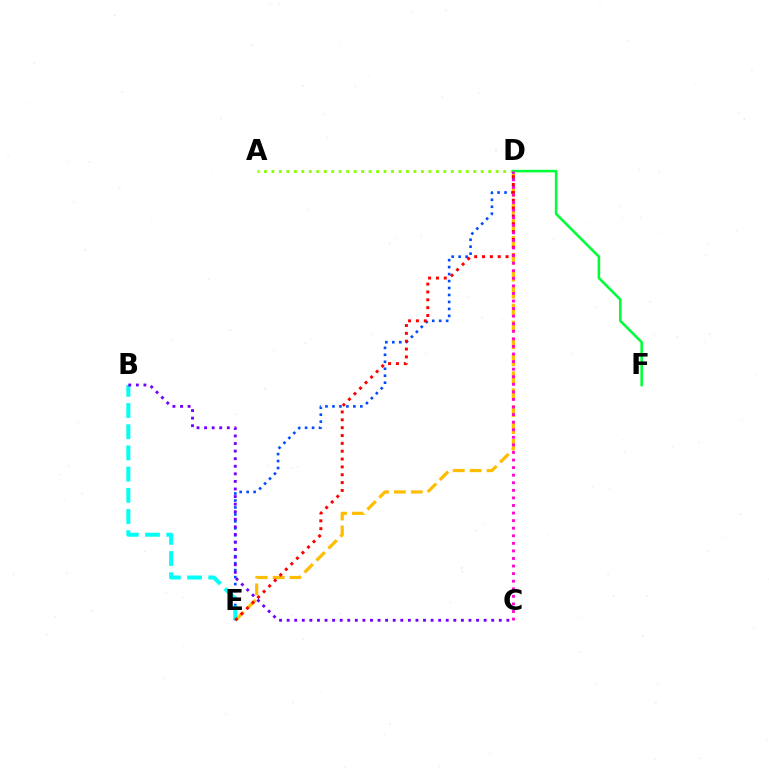{('D', 'E'): [{'color': '#ffbd00', 'line_style': 'dashed', 'thickness': 2.3}, {'color': '#004bff', 'line_style': 'dotted', 'thickness': 1.89}, {'color': '#ff0000', 'line_style': 'dotted', 'thickness': 2.13}], ('A', 'D'): [{'color': '#84ff00', 'line_style': 'dotted', 'thickness': 2.03}], ('D', 'F'): [{'color': '#00ff39', 'line_style': 'solid', 'thickness': 1.85}], ('B', 'E'): [{'color': '#00fff6', 'line_style': 'dashed', 'thickness': 2.88}], ('B', 'C'): [{'color': '#7200ff', 'line_style': 'dotted', 'thickness': 2.06}], ('C', 'D'): [{'color': '#ff00cf', 'line_style': 'dotted', 'thickness': 2.06}]}